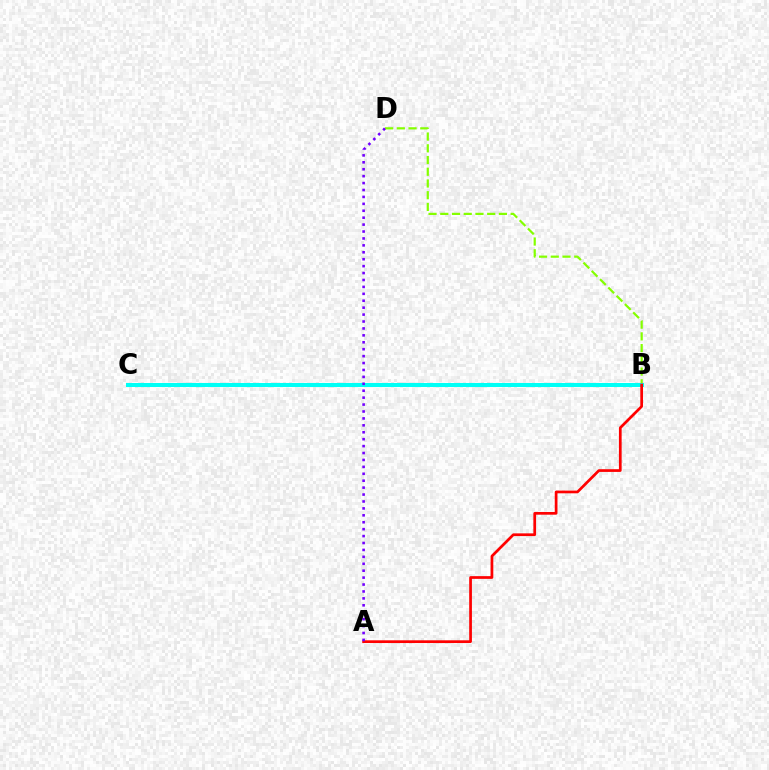{('B', 'D'): [{'color': '#84ff00', 'line_style': 'dashed', 'thickness': 1.59}], ('B', 'C'): [{'color': '#00fff6', 'line_style': 'solid', 'thickness': 2.9}], ('A', 'B'): [{'color': '#ff0000', 'line_style': 'solid', 'thickness': 1.96}], ('A', 'D'): [{'color': '#7200ff', 'line_style': 'dotted', 'thickness': 1.88}]}